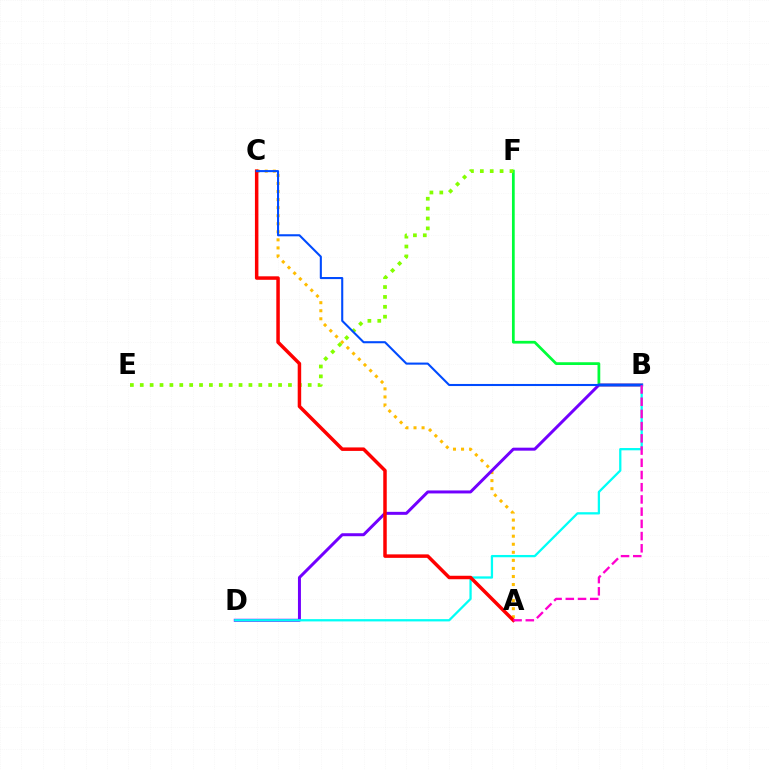{('A', 'C'): [{'color': '#ffbd00', 'line_style': 'dotted', 'thickness': 2.19}, {'color': '#ff0000', 'line_style': 'solid', 'thickness': 2.51}], ('B', 'F'): [{'color': '#00ff39', 'line_style': 'solid', 'thickness': 1.98}], ('E', 'F'): [{'color': '#84ff00', 'line_style': 'dotted', 'thickness': 2.68}], ('B', 'D'): [{'color': '#7200ff', 'line_style': 'solid', 'thickness': 2.15}, {'color': '#00fff6', 'line_style': 'solid', 'thickness': 1.64}], ('B', 'C'): [{'color': '#004bff', 'line_style': 'solid', 'thickness': 1.5}], ('A', 'B'): [{'color': '#ff00cf', 'line_style': 'dashed', 'thickness': 1.66}]}